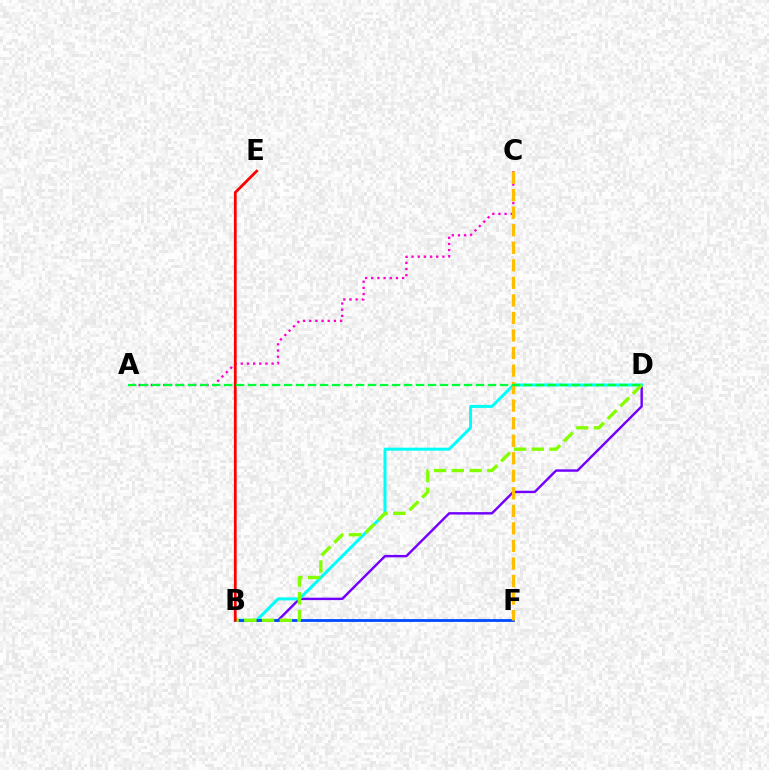{('B', 'D'): [{'color': '#7200ff', 'line_style': 'solid', 'thickness': 1.73}, {'color': '#00fff6', 'line_style': 'solid', 'thickness': 2.16}, {'color': '#84ff00', 'line_style': 'dashed', 'thickness': 2.41}], ('A', 'C'): [{'color': '#ff00cf', 'line_style': 'dotted', 'thickness': 1.68}], ('B', 'F'): [{'color': '#004bff', 'line_style': 'solid', 'thickness': 2.01}], ('C', 'F'): [{'color': '#ffbd00', 'line_style': 'dashed', 'thickness': 2.38}], ('B', 'E'): [{'color': '#ff0000', 'line_style': 'solid', 'thickness': 1.99}], ('A', 'D'): [{'color': '#00ff39', 'line_style': 'dashed', 'thickness': 1.63}]}